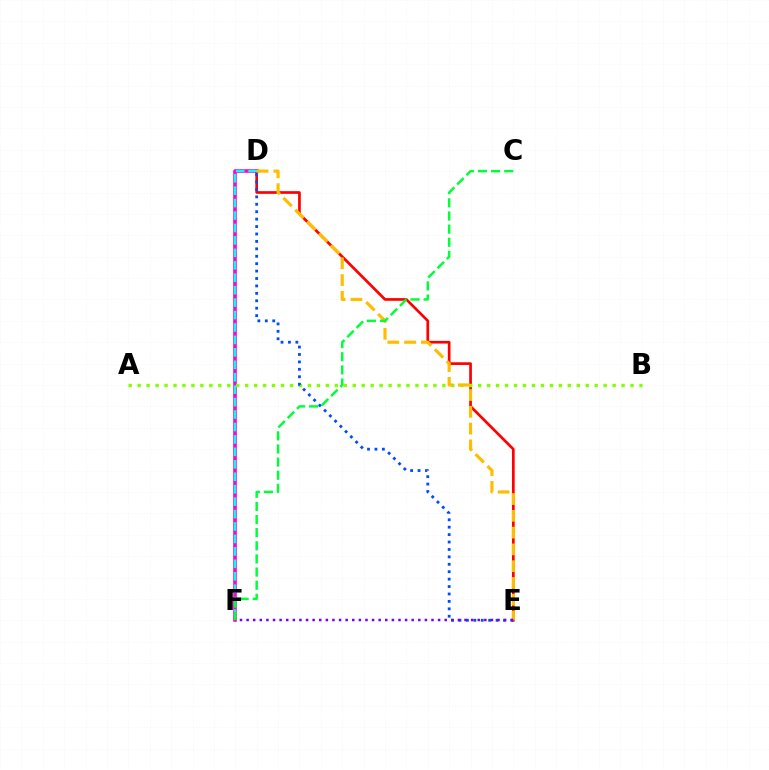{('D', 'F'): [{'color': '#ff00cf', 'line_style': 'solid', 'thickness': 2.59}, {'color': '#00fff6', 'line_style': 'dashed', 'thickness': 1.69}], ('D', 'E'): [{'color': '#ff0000', 'line_style': 'solid', 'thickness': 1.94}, {'color': '#ffbd00', 'line_style': 'dashed', 'thickness': 2.28}, {'color': '#004bff', 'line_style': 'dotted', 'thickness': 2.02}], ('A', 'B'): [{'color': '#84ff00', 'line_style': 'dotted', 'thickness': 2.43}], ('E', 'F'): [{'color': '#7200ff', 'line_style': 'dotted', 'thickness': 1.79}], ('C', 'F'): [{'color': '#00ff39', 'line_style': 'dashed', 'thickness': 1.78}]}